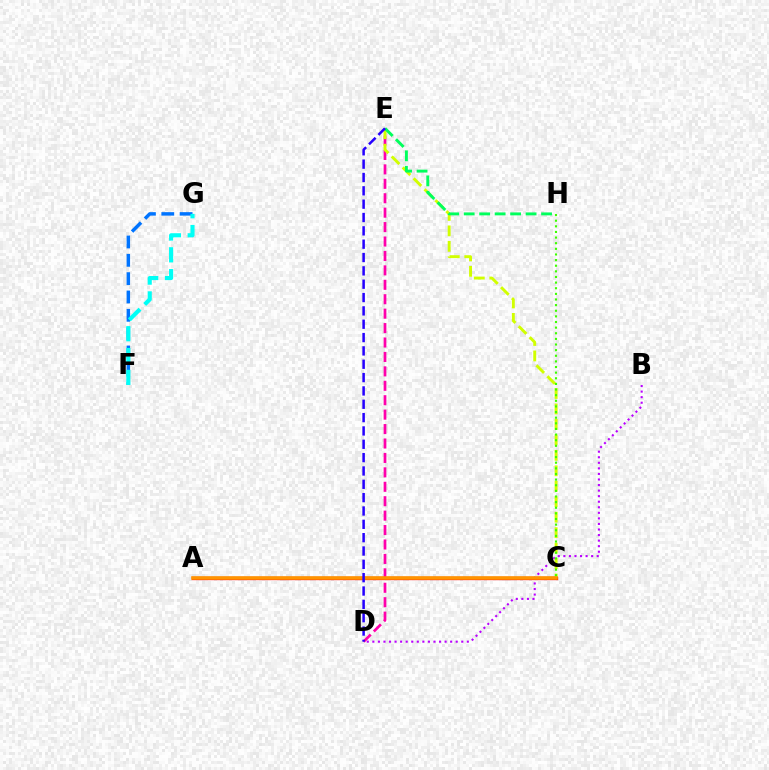{('B', 'D'): [{'color': '#b900ff', 'line_style': 'dotted', 'thickness': 1.51}], ('A', 'C'): [{'color': '#ff0000', 'line_style': 'solid', 'thickness': 2.39}, {'color': '#ff9400', 'line_style': 'solid', 'thickness': 2.57}], ('D', 'E'): [{'color': '#ff00ac', 'line_style': 'dashed', 'thickness': 1.96}, {'color': '#2500ff', 'line_style': 'dashed', 'thickness': 1.81}], ('F', 'G'): [{'color': '#0074ff', 'line_style': 'dashed', 'thickness': 2.49}, {'color': '#00fff6', 'line_style': 'dashed', 'thickness': 2.97}], ('C', 'E'): [{'color': '#d1ff00', 'line_style': 'dashed', 'thickness': 2.1}], ('E', 'H'): [{'color': '#00ff5c', 'line_style': 'dashed', 'thickness': 2.1}], ('C', 'H'): [{'color': '#3dff00', 'line_style': 'dotted', 'thickness': 1.53}]}